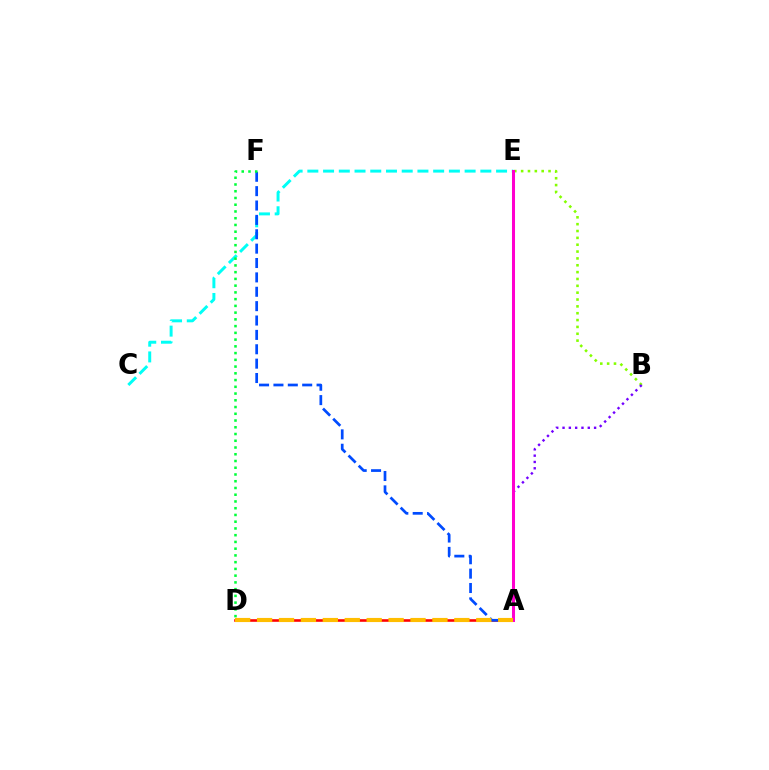{('A', 'D'): [{'color': '#ff0000', 'line_style': 'solid', 'thickness': 1.87}, {'color': '#ffbd00', 'line_style': 'dashed', 'thickness': 2.98}], ('C', 'E'): [{'color': '#00fff6', 'line_style': 'dashed', 'thickness': 2.14}], ('A', 'F'): [{'color': '#004bff', 'line_style': 'dashed', 'thickness': 1.95}], ('B', 'E'): [{'color': '#84ff00', 'line_style': 'dotted', 'thickness': 1.86}], ('D', 'F'): [{'color': '#00ff39', 'line_style': 'dotted', 'thickness': 1.83}], ('A', 'B'): [{'color': '#7200ff', 'line_style': 'dotted', 'thickness': 1.71}], ('A', 'E'): [{'color': '#ff00cf', 'line_style': 'solid', 'thickness': 2.19}]}